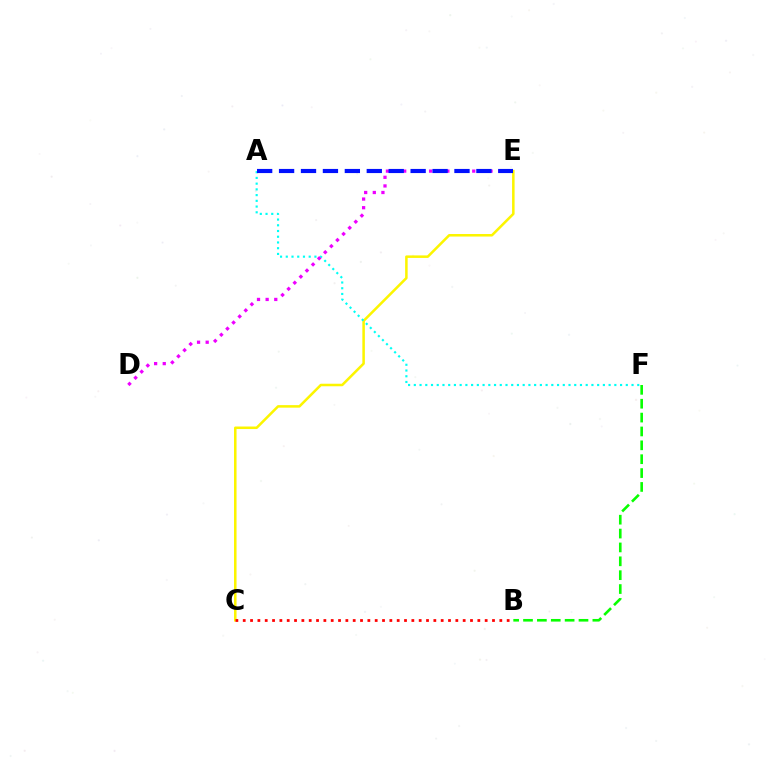{('C', 'E'): [{'color': '#fcf500', 'line_style': 'solid', 'thickness': 1.82}], ('B', 'C'): [{'color': '#ff0000', 'line_style': 'dotted', 'thickness': 1.99}], ('A', 'F'): [{'color': '#00fff6', 'line_style': 'dotted', 'thickness': 1.56}], ('D', 'E'): [{'color': '#ee00ff', 'line_style': 'dotted', 'thickness': 2.35}], ('B', 'F'): [{'color': '#08ff00', 'line_style': 'dashed', 'thickness': 1.88}], ('A', 'E'): [{'color': '#0010ff', 'line_style': 'dashed', 'thickness': 2.98}]}